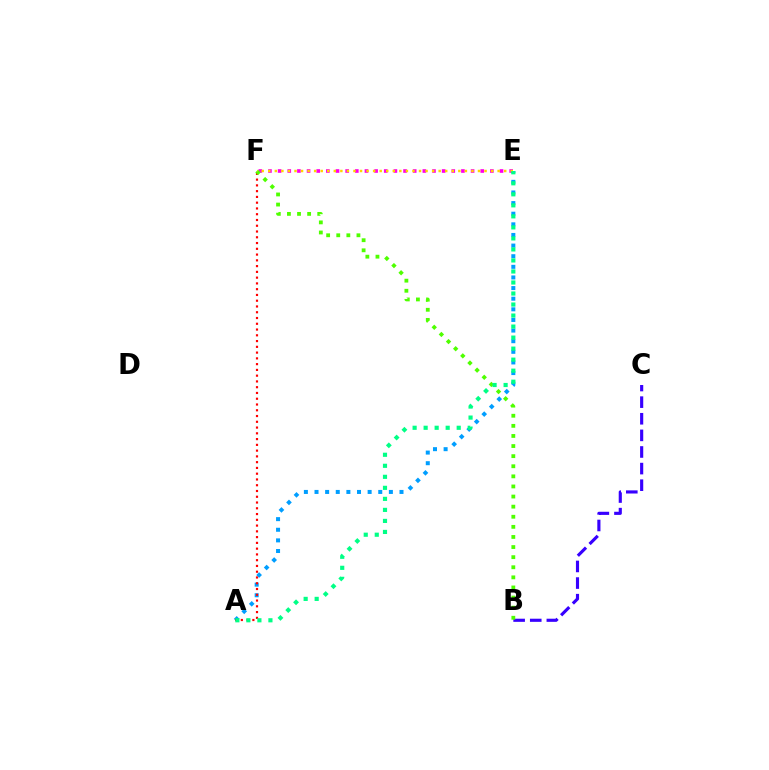{('E', 'F'): [{'color': '#ff00ed', 'line_style': 'dotted', 'thickness': 2.62}, {'color': '#ffd500', 'line_style': 'dotted', 'thickness': 1.78}], ('A', 'E'): [{'color': '#009eff', 'line_style': 'dotted', 'thickness': 2.89}, {'color': '#00ff86', 'line_style': 'dotted', 'thickness': 2.99}], ('A', 'F'): [{'color': '#ff0000', 'line_style': 'dotted', 'thickness': 1.57}], ('B', 'C'): [{'color': '#3700ff', 'line_style': 'dashed', 'thickness': 2.26}], ('B', 'F'): [{'color': '#4fff00', 'line_style': 'dotted', 'thickness': 2.74}]}